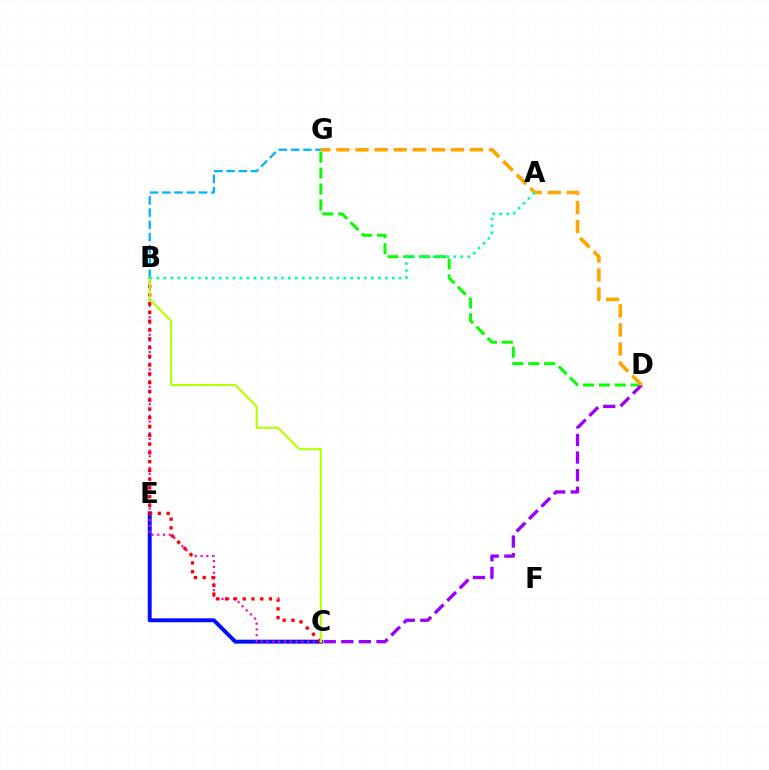{('C', 'E'): [{'color': '#0010ff', 'line_style': 'solid', 'thickness': 2.83}], ('B', 'C'): [{'color': '#ff00bd', 'line_style': 'dotted', 'thickness': 1.57}, {'color': '#ff0000', 'line_style': 'dotted', 'thickness': 2.38}, {'color': '#b3ff00', 'line_style': 'solid', 'thickness': 1.52}], ('D', 'G'): [{'color': '#08ff00', 'line_style': 'dashed', 'thickness': 2.16}, {'color': '#ffa500', 'line_style': 'dashed', 'thickness': 2.59}], ('C', 'D'): [{'color': '#9b00ff', 'line_style': 'dashed', 'thickness': 2.39}], ('B', 'G'): [{'color': '#00b5ff', 'line_style': 'dashed', 'thickness': 1.66}], ('A', 'B'): [{'color': '#00ff9d', 'line_style': 'dotted', 'thickness': 1.88}]}